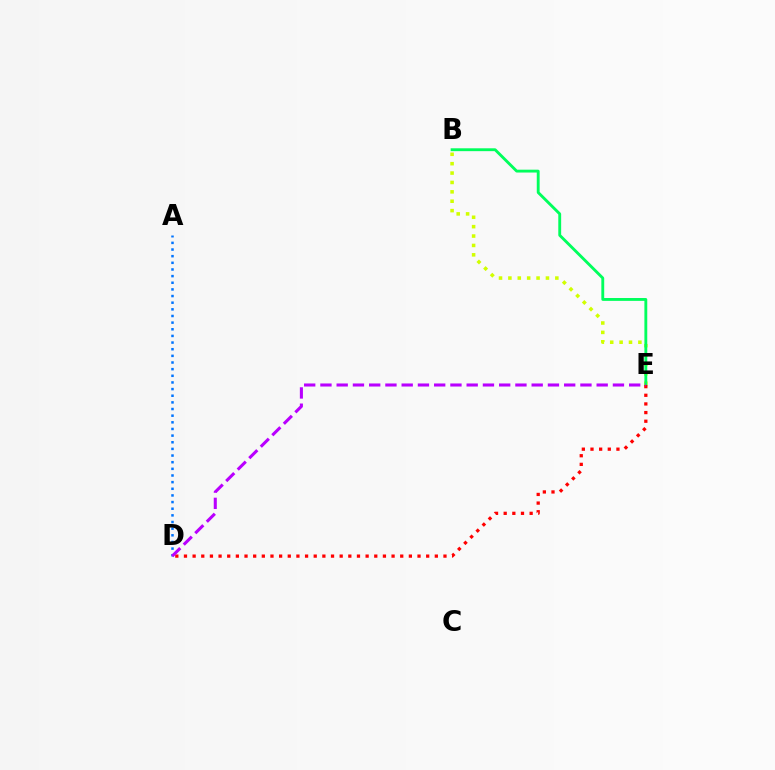{('A', 'D'): [{'color': '#0074ff', 'line_style': 'dotted', 'thickness': 1.81}], ('B', 'E'): [{'color': '#d1ff00', 'line_style': 'dotted', 'thickness': 2.55}, {'color': '#00ff5c', 'line_style': 'solid', 'thickness': 2.06}], ('D', 'E'): [{'color': '#ff0000', 'line_style': 'dotted', 'thickness': 2.35}, {'color': '#b900ff', 'line_style': 'dashed', 'thickness': 2.21}]}